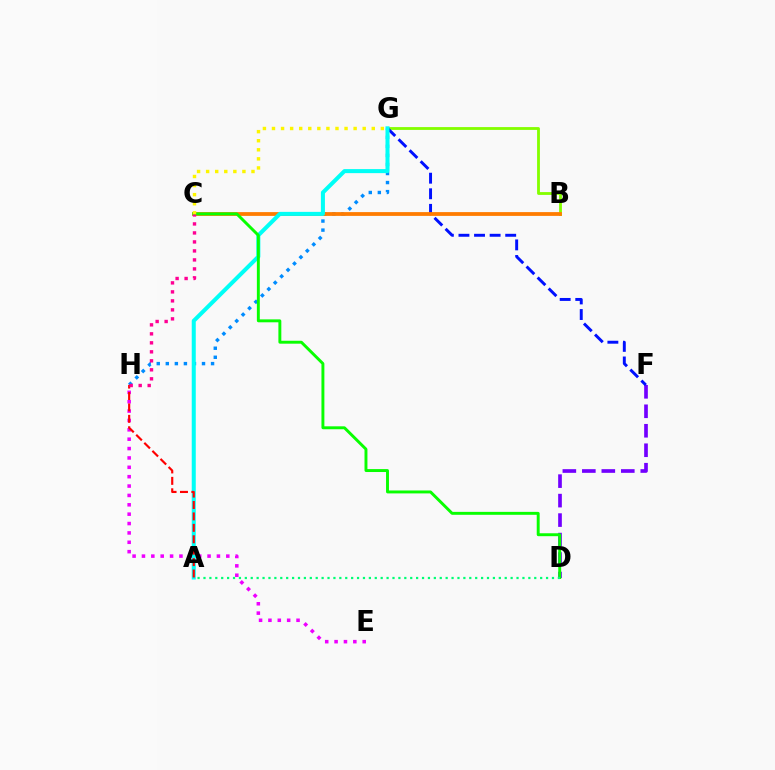{('D', 'F'): [{'color': '#7200ff', 'line_style': 'dashed', 'thickness': 2.65}], ('E', 'H'): [{'color': '#ee00ff', 'line_style': 'dotted', 'thickness': 2.55}], ('G', 'H'): [{'color': '#008cff', 'line_style': 'dotted', 'thickness': 2.46}], ('B', 'G'): [{'color': '#84ff00', 'line_style': 'solid', 'thickness': 2.04}], ('F', 'G'): [{'color': '#0010ff', 'line_style': 'dashed', 'thickness': 2.12}], ('B', 'C'): [{'color': '#ff7c00', 'line_style': 'solid', 'thickness': 2.73}], ('A', 'G'): [{'color': '#00fff6', 'line_style': 'solid', 'thickness': 2.9}], ('A', 'H'): [{'color': '#ff0000', 'line_style': 'dashed', 'thickness': 1.55}], ('C', 'D'): [{'color': '#08ff00', 'line_style': 'solid', 'thickness': 2.11}], ('C', 'G'): [{'color': '#fcf500', 'line_style': 'dotted', 'thickness': 2.46}], ('C', 'H'): [{'color': '#ff0094', 'line_style': 'dotted', 'thickness': 2.44}], ('A', 'D'): [{'color': '#00ff74', 'line_style': 'dotted', 'thickness': 1.6}]}